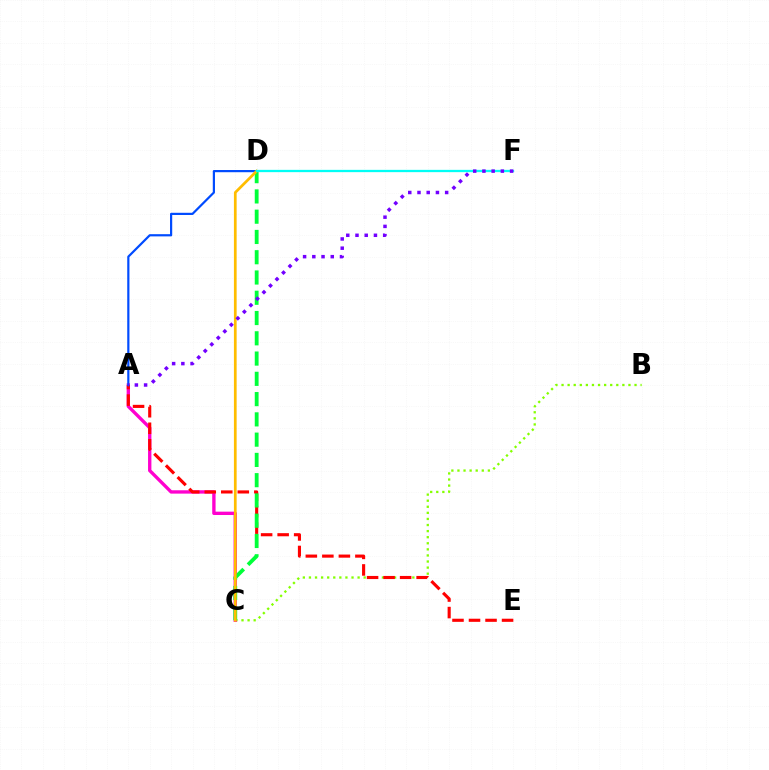{('B', 'C'): [{'color': '#84ff00', 'line_style': 'dotted', 'thickness': 1.65}], ('A', 'C'): [{'color': '#ff00cf', 'line_style': 'solid', 'thickness': 2.41}], ('A', 'E'): [{'color': '#ff0000', 'line_style': 'dashed', 'thickness': 2.24}], ('C', 'D'): [{'color': '#00ff39', 'line_style': 'dashed', 'thickness': 2.75}, {'color': '#ffbd00', 'line_style': 'solid', 'thickness': 1.96}], ('A', 'D'): [{'color': '#004bff', 'line_style': 'solid', 'thickness': 1.58}], ('D', 'F'): [{'color': '#00fff6', 'line_style': 'solid', 'thickness': 1.65}], ('A', 'F'): [{'color': '#7200ff', 'line_style': 'dotted', 'thickness': 2.51}]}